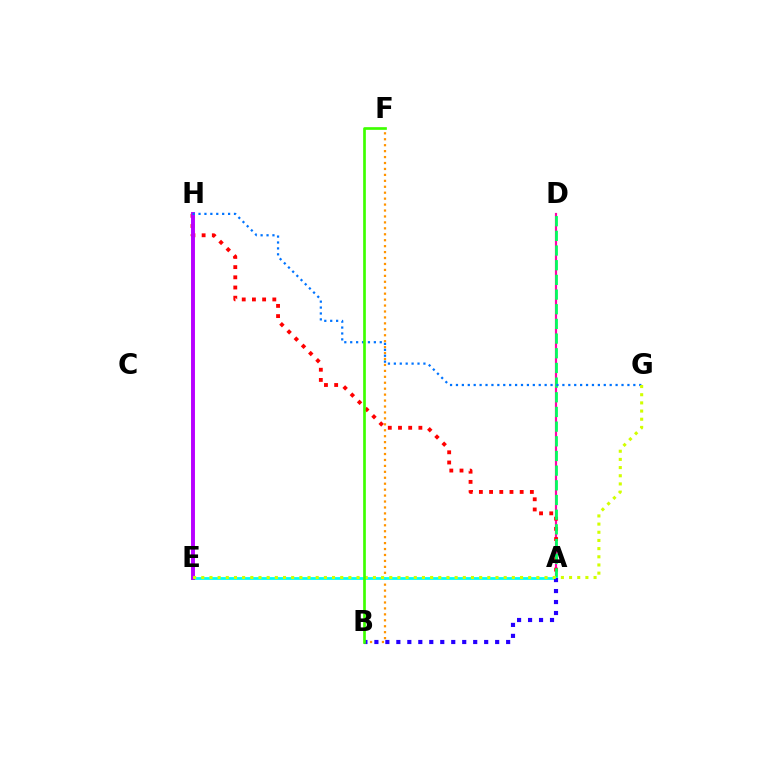{('A', 'D'): [{'color': '#ff00ac', 'line_style': 'solid', 'thickness': 1.57}, {'color': '#00ff5c', 'line_style': 'dashed', 'thickness': 1.99}], ('B', 'F'): [{'color': '#ff9400', 'line_style': 'dotted', 'thickness': 1.61}, {'color': '#3dff00', 'line_style': 'solid', 'thickness': 1.93}], ('A', 'H'): [{'color': '#ff0000', 'line_style': 'dotted', 'thickness': 2.77}], ('A', 'E'): [{'color': '#00fff6', 'line_style': 'solid', 'thickness': 1.99}], ('E', 'H'): [{'color': '#b900ff', 'line_style': 'solid', 'thickness': 2.82}], ('G', 'H'): [{'color': '#0074ff', 'line_style': 'dotted', 'thickness': 1.61}], ('A', 'B'): [{'color': '#2500ff', 'line_style': 'dotted', 'thickness': 2.98}], ('E', 'G'): [{'color': '#d1ff00', 'line_style': 'dotted', 'thickness': 2.22}]}